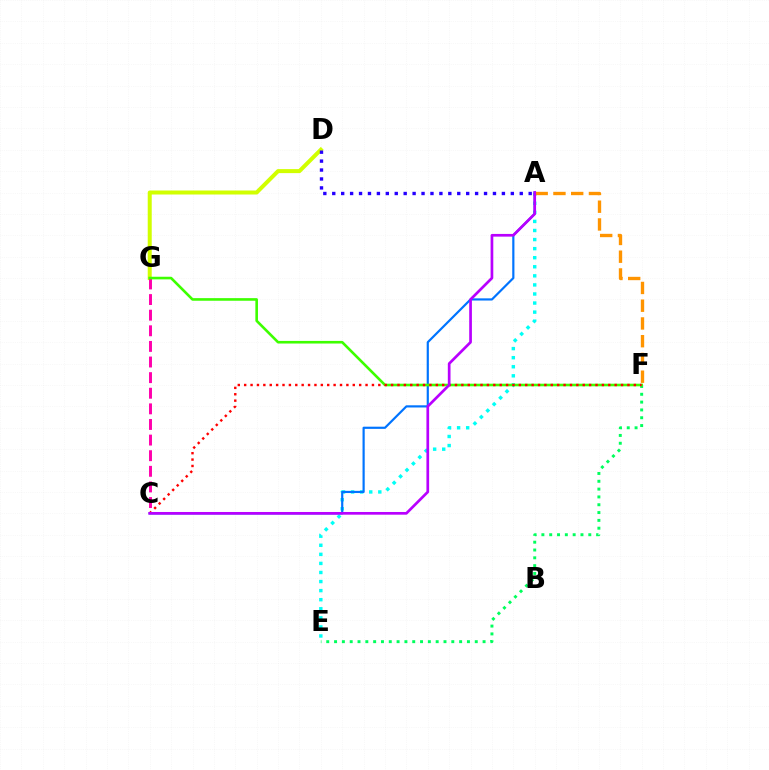{('D', 'G'): [{'color': '#d1ff00', 'line_style': 'solid', 'thickness': 2.89}], ('E', 'F'): [{'color': '#00ff5c', 'line_style': 'dotted', 'thickness': 2.12}], ('A', 'E'): [{'color': '#00fff6', 'line_style': 'dotted', 'thickness': 2.46}], ('C', 'G'): [{'color': '#ff00ac', 'line_style': 'dashed', 'thickness': 2.12}], ('A', 'C'): [{'color': '#0074ff', 'line_style': 'solid', 'thickness': 1.57}, {'color': '#b900ff', 'line_style': 'solid', 'thickness': 1.94}], ('F', 'G'): [{'color': '#3dff00', 'line_style': 'solid', 'thickness': 1.88}], ('A', 'F'): [{'color': '#ff9400', 'line_style': 'dashed', 'thickness': 2.41}], ('C', 'F'): [{'color': '#ff0000', 'line_style': 'dotted', 'thickness': 1.74}], ('A', 'D'): [{'color': '#2500ff', 'line_style': 'dotted', 'thickness': 2.43}]}